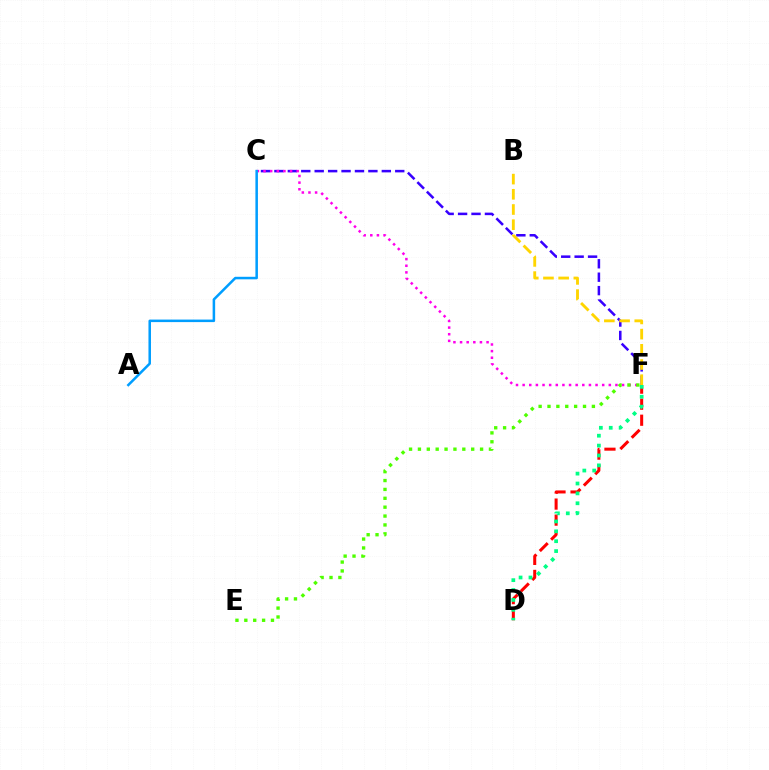{('D', 'F'): [{'color': '#ff0000', 'line_style': 'dashed', 'thickness': 2.18}, {'color': '#00ff86', 'line_style': 'dotted', 'thickness': 2.69}], ('C', 'F'): [{'color': '#3700ff', 'line_style': 'dashed', 'thickness': 1.82}, {'color': '#ff00ed', 'line_style': 'dotted', 'thickness': 1.8}], ('E', 'F'): [{'color': '#4fff00', 'line_style': 'dotted', 'thickness': 2.41}], ('A', 'C'): [{'color': '#009eff', 'line_style': 'solid', 'thickness': 1.82}], ('B', 'F'): [{'color': '#ffd500', 'line_style': 'dashed', 'thickness': 2.06}]}